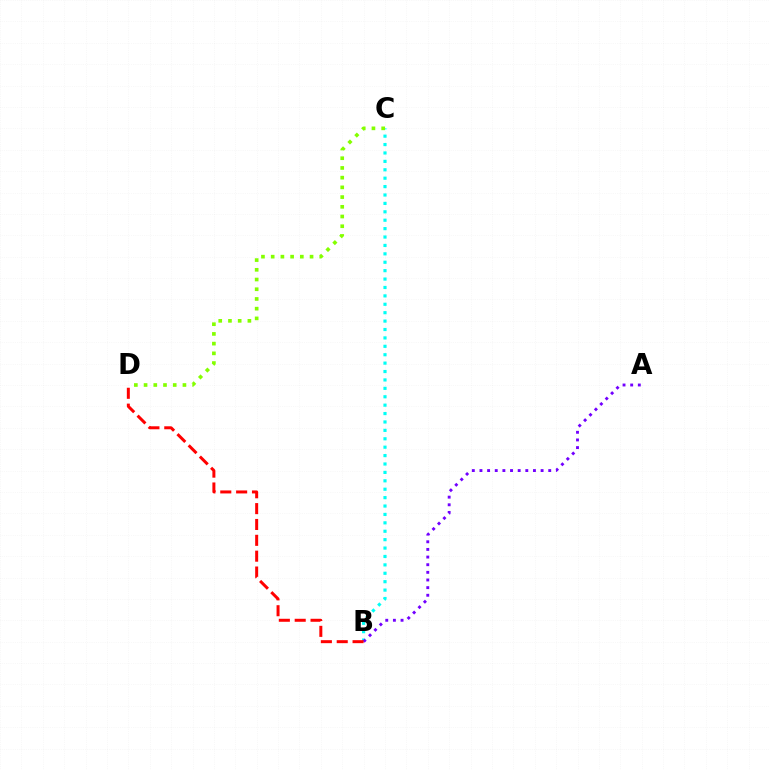{('B', 'C'): [{'color': '#00fff6', 'line_style': 'dotted', 'thickness': 2.28}], ('A', 'B'): [{'color': '#7200ff', 'line_style': 'dotted', 'thickness': 2.08}], ('B', 'D'): [{'color': '#ff0000', 'line_style': 'dashed', 'thickness': 2.15}], ('C', 'D'): [{'color': '#84ff00', 'line_style': 'dotted', 'thickness': 2.64}]}